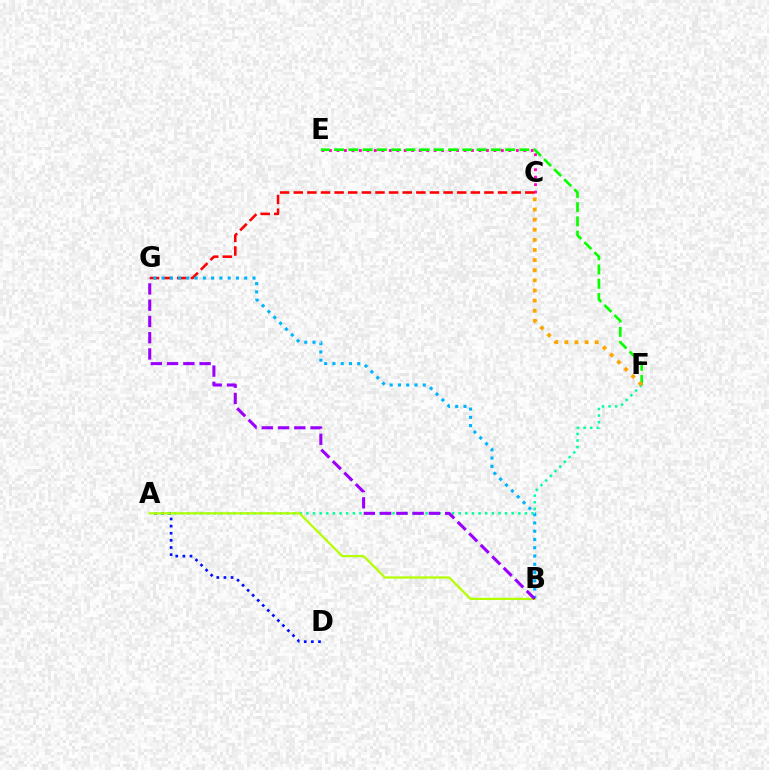{('C', 'E'): [{'color': '#ff00bd', 'line_style': 'dotted', 'thickness': 2.03}], ('A', 'D'): [{'color': '#0010ff', 'line_style': 'dotted', 'thickness': 1.94}], ('E', 'F'): [{'color': '#08ff00', 'line_style': 'dashed', 'thickness': 1.94}], ('A', 'F'): [{'color': '#00ff9d', 'line_style': 'dotted', 'thickness': 1.8}], ('C', 'F'): [{'color': '#ffa500', 'line_style': 'dotted', 'thickness': 2.75}], ('C', 'G'): [{'color': '#ff0000', 'line_style': 'dashed', 'thickness': 1.85}], ('B', 'G'): [{'color': '#00b5ff', 'line_style': 'dotted', 'thickness': 2.25}, {'color': '#9b00ff', 'line_style': 'dashed', 'thickness': 2.21}], ('A', 'B'): [{'color': '#b3ff00', 'line_style': 'solid', 'thickness': 1.59}]}